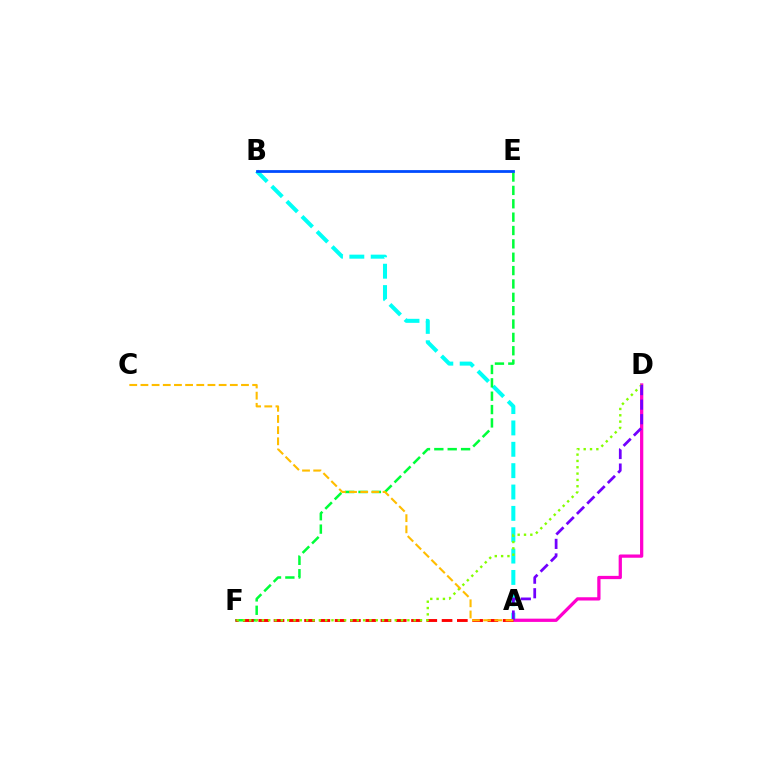{('A', 'B'): [{'color': '#00fff6', 'line_style': 'dashed', 'thickness': 2.9}], ('E', 'F'): [{'color': '#00ff39', 'line_style': 'dashed', 'thickness': 1.82}], ('A', 'D'): [{'color': '#ff00cf', 'line_style': 'solid', 'thickness': 2.35}, {'color': '#7200ff', 'line_style': 'dashed', 'thickness': 1.98}], ('A', 'F'): [{'color': '#ff0000', 'line_style': 'dashed', 'thickness': 2.08}], ('B', 'E'): [{'color': '#004bff', 'line_style': 'solid', 'thickness': 2.0}], ('D', 'F'): [{'color': '#84ff00', 'line_style': 'dotted', 'thickness': 1.72}], ('A', 'C'): [{'color': '#ffbd00', 'line_style': 'dashed', 'thickness': 1.52}]}